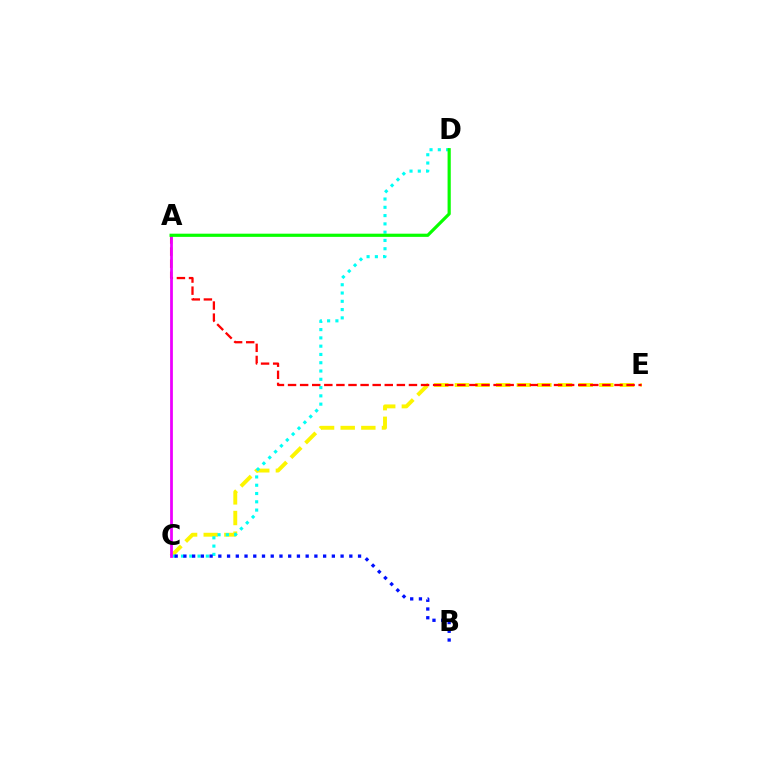{('C', 'E'): [{'color': '#fcf500', 'line_style': 'dashed', 'thickness': 2.8}], ('C', 'D'): [{'color': '#00fff6', 'line_style': 'dotted', 'thickness': 2.25}], ('B', 'C'): [{'color': '#0010ff', 'line_style': 'dotted', 'thickness': 2.37}], ('A', 'E'): [{'color': '#ff0000', 'line_style': 'dashed', 'thickness': 1.64}], ('A', 'C'): [{'color': '#ee00ff', 'line_style': 'solid', 'thickness': 1.99}], ('A', 'D'): [{'color': '#08ff00', 'line_style': 'solid', 'thickness': 2.29}]}